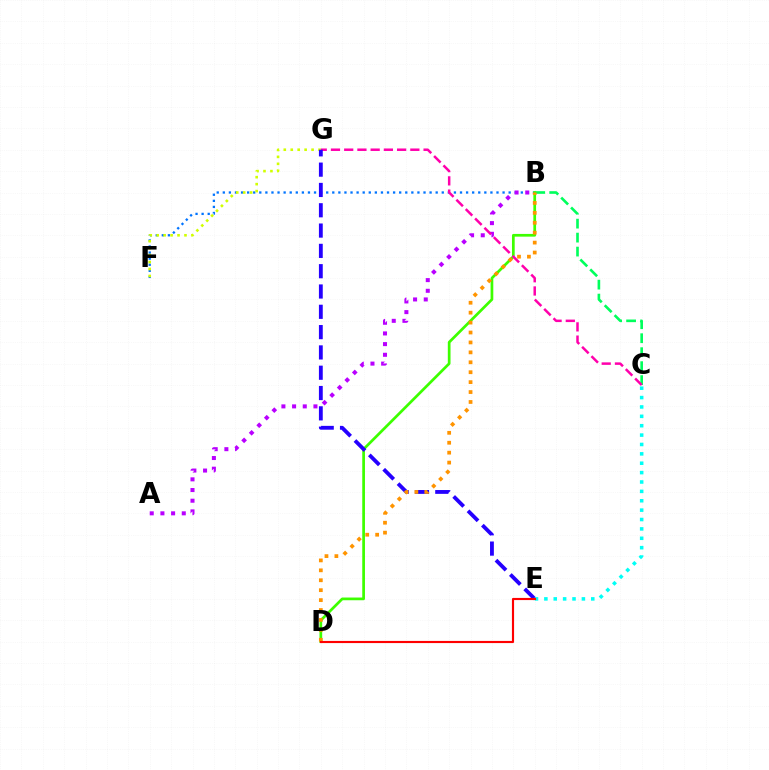{('B', 'C'): [{'color': '#00ff5c', 'line_style': 'dashed', 'thickness': 1.9}], ('B', 'F'): [{'color': '#0074ff', 'line_style': 'dotted', 'thickness': 1.65}], ('A', 'B'): [{'color': '#b900ff', 'line_style': 'dotted', 'thickness': 2.9}], ('F', 'G'): [{'color': '#d1ff00', 'line_style': 'dotted', 'thickness': 1.89}], ('B', 'D'): [{'color': '#3dff00', 'line_style': 'solid', 'thickness': 1.95}, {'color': '#ff9400', 'line_style': 'dotted', 'thickness': 2.7}], ('C', 'G'): [{'color': '#ff00ac', 'line_style': 'dashed', 'thickness': 1.8}], ('E', 'G'): [{'color': '#2500ff', 'line_style': 'dashed', 'thickness': 2.76}], ('C', 'E'): [{'color': '#00fff6', 'line_style': 'dotted', 'thickness': 2.55}], ('D', 'E'): [{'color': '#ff0000', 'line_style': 'solid', 'thickness': 1.55}]}